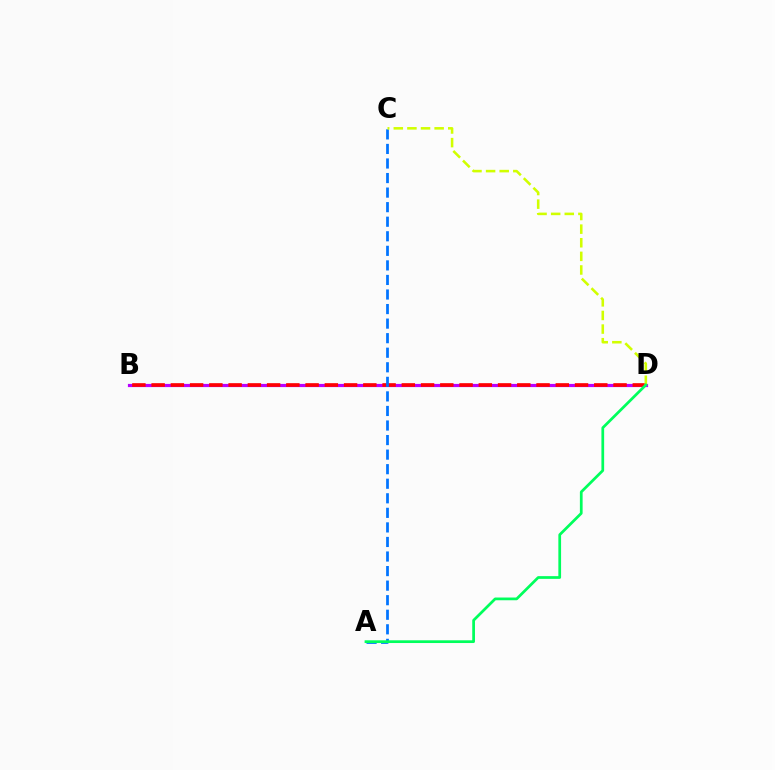{('B', 'D'): [{'color': '#b900ff', 'line_style': 'solid', 'thickness': 2.3}, {'color': '#ff0000', 'line_style': 'dashed', 'thickness': 2.61}], ('A', 'C'): [{'color': '#0074ff', 'line_style': 'dashed', 'thickness': 1.98}], ('C', 'D'): [{'color': '#d1ff00', 'line_style': 'dashed', 'thickness': 1.85}], ('A', 'D'): [{'color': '#00ff5c', 'line_style': 'solid', 'thickness': 1.96}]}